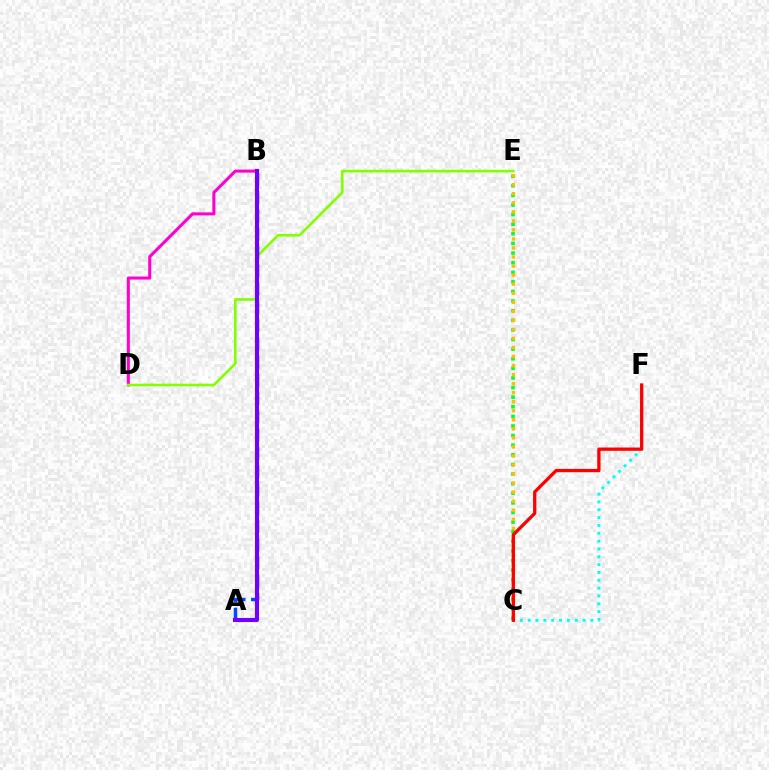{('B', 'D'): [{'color': '#ff00cf', 'line_style': 'solid', 'thickness': 2.2}], ('D', 'E'): [{'color': '#84ff00', 'line_style': 'solid', 'thickness': 1.9}], ('C', 'E'): [{'color': '#00ff39', 'line_style': 'dotted', 'thickness': 2.61}, {'color': '#ffbd00', 'line_style': 'dotted', 'thickness': 2.46}], ('A', 'B'): [{'color': '#004bff', 'line_style': 'dashed', 'thickness': 2.48}, {'color': '#7200ff', 'line_style': 'solid', 'thickness': 2.95}], ('C', 'F'): [{'color': '#00fff6', 'line_style': 'dotted', 'thickness': 2.13}, {'color': '#ff0000', 'line_style': 'solid', 'thickness': 2.36}]}